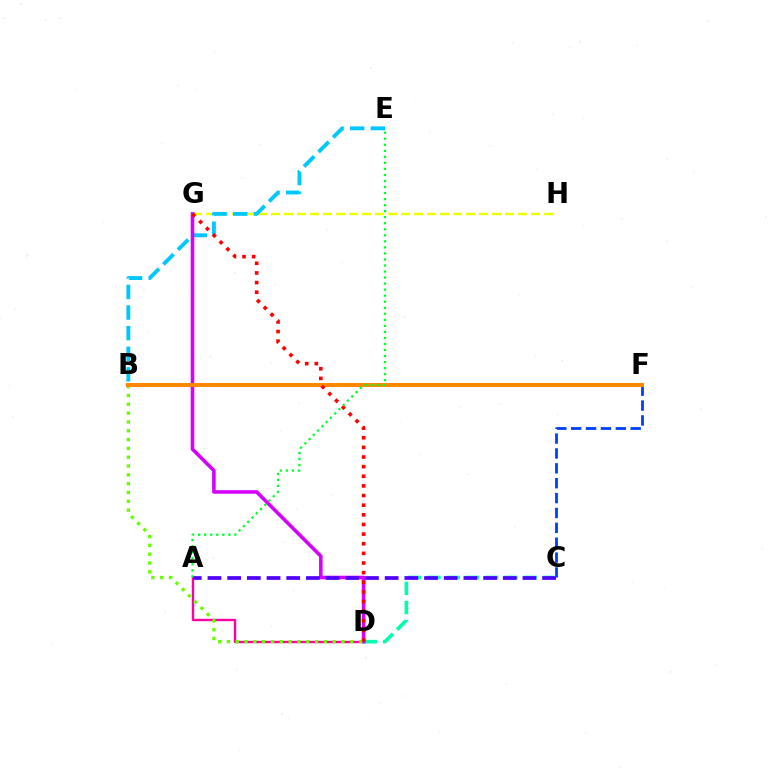{('C', 'F'): [{'color': '#003fff', 'line_style': 'dashed', 'thickness': 2.02}], ('C', 'D'): [{'color': '#00ffaf', 'line_style': 'dashed', 'thickness': 2.61}], ('G', 'H'): [{'color': '#eeff00', 'line_style': 'dashed', 'thickness': 1.77}], ('B', 'E'): [{'color': '#00c7ff', 'line_style': 'dashed', 'thickness': 2.8}], ('A', 'D'): [{'color': '#ff00a0', 'line_style': 'solid', 'thickness': 1.71}], ('D', 'G'): [{'color': '#d600ff', 'line_style': 'solid', 'thickness': 2.58}, {'color': '#ff0000', 'line_style': 'dotted', 'thickness': 2.62}], ('B', 'D'): [{'color': '#66ff00', 'line_style': 'dotted', 'thickness': 2.4}], ('B', 'F'): [{'color': '#ff8800', 'line_style': 'solid', 'thickness': 2.89}], ('A', 'C'): [{'color': '#4f00ff', 'line_style': 'dashed', 'thickness': 2.67}], ('A', 'E'): [{'color': '#00ff27', 'line_style': 'dotted', 'thickness': 1.64}]}